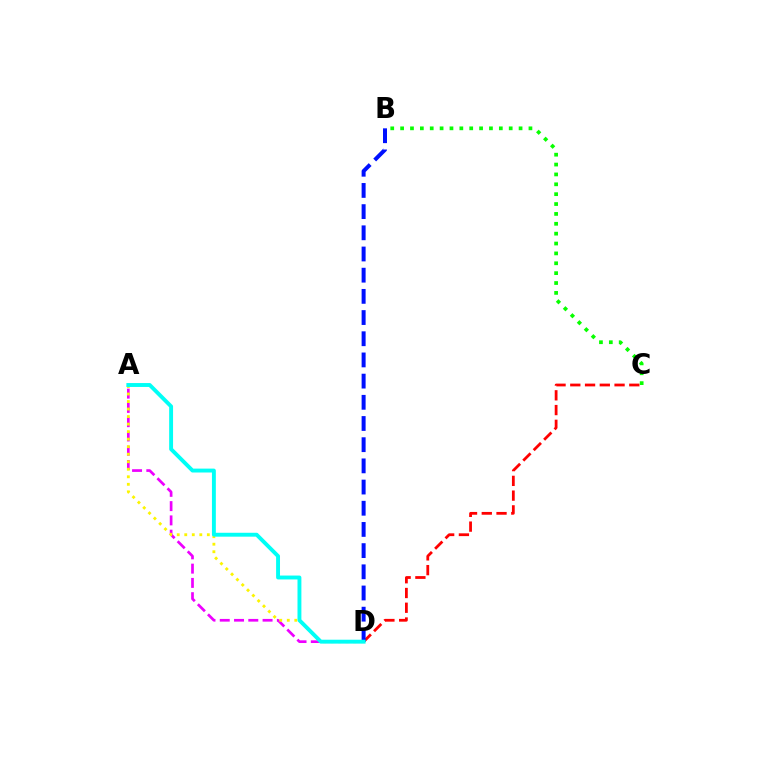{('A', 'D'): [{'color': '#ee00ff', 'line_style': 'dashed', 'thickness': 1.94}, {'color': '#fcf500', 'line_style': 'dotted', 'thickness': 2.04}, {'color': '#00fff6', 'line_style': 'solid', 'thickness': 2.8}], ('C', 'D'): [{'color': '#ff0000', 'line_style': 'dashed', 'thickness': 2.0}], ('B', 'C'): [{'color': '#08ff00', 'line_style': 'dotted', 'thickness': 2.68}], ('B', 'D'): [{'color': '#0010ff', 'line_style': 'dashed', 'thickness': 2.88}]}